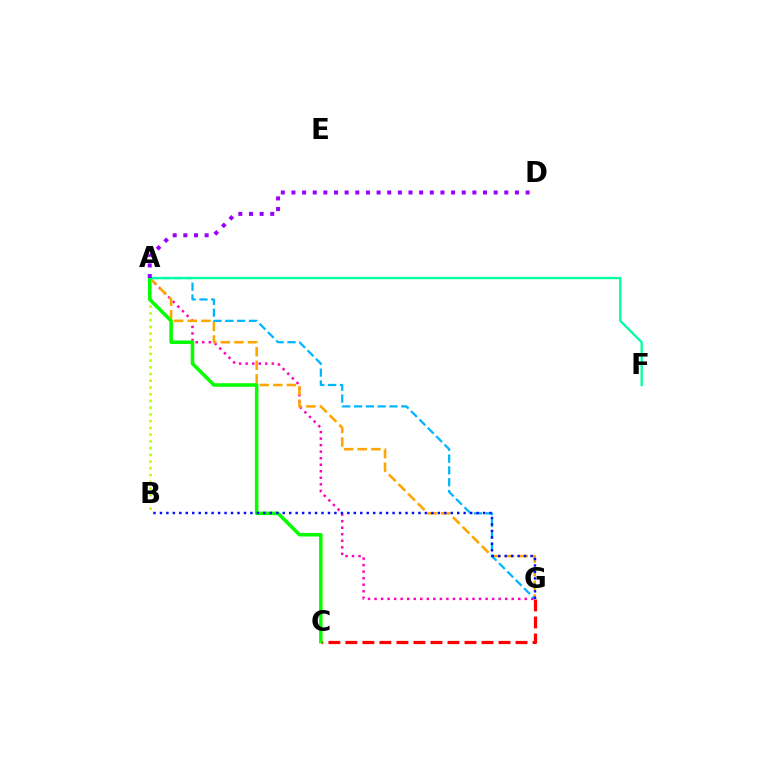{('A', 'G'): [{'color': '#ff00bd', 'line_style': 'dotted', 'thickness': 1.77}, {'color': '#ffa500', 'line_style': 'dashed', 'thickness': 1.85}, {'color': '#00b5ff', 'line_style': 'dashed', 'thickness': 1.61}], ('A', 'B'): [{'color': '#b3ff00', 'line_style': 'dotted', 'thickness': 1.83}], ('C', 'G'): [{'color': '#ff0000', 'line_style': 'dashed', 'thickness': 2.31}], ('A', 'C'): [{'color': '#08ff00', 'line_style': 'solid', 'thickness': 2.55}], ('A', 'F'): [{'color': '#00ff9d', 'line_style': 'solid', 'thickness': 1.67}], ('B', 'G'): [{'color': '#0010ff', 'line_style': 'dotted', 'thickness': 1.76}], ('A', 'D'): [{'color': '#9b00ff', 'line_style': 'dotted', 'thickness': 2.89}]}